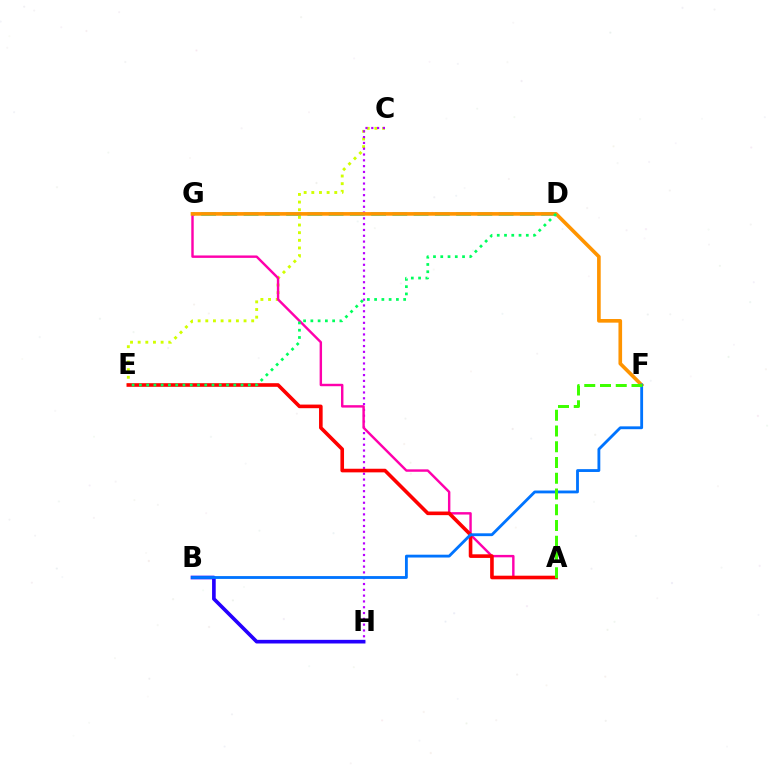{('C', 'E'): [{'color': '#d1ff00', 'line_style': 'dotted', 'thickness': 2.08}], ('D', 'G'): [{'color': '#00fff6', 'line_style': 'dashed', 'thickness': 2.89}], ('C', 'H'): [{'color': '#b900ff', 'line_style': 'dotted', 'thickness': 1.58}], ('B', 'H'): [{'color': '#2500ff', 'line_style': 'solid', 'thickness': 2.63}], ('A', 'G'): [{'color': '#ff00ac', 'line_style': 'solid', 'thickness': 1.75}], ('F', 'G'): [{'color': '#ff9400', 'line_style': 'solid', 'thickness': 2.62}], ('A', 'E'): [{'color': '#ff0000', 'line_style': 'solid', 'thickness': 2.6}], ('D', 'E'): [{'color': '#00ff5c', 'line_style': 'dotted', 'thickness': 1.97}], ('B', 'F'): [{'color': '#0074ff', 'line_style': 'solid', 'thickness': 2.04}], ('A', 'F'): [{'color': '#3dff00', 'line_style': 'dashed', 'thickness': 2.14}]}